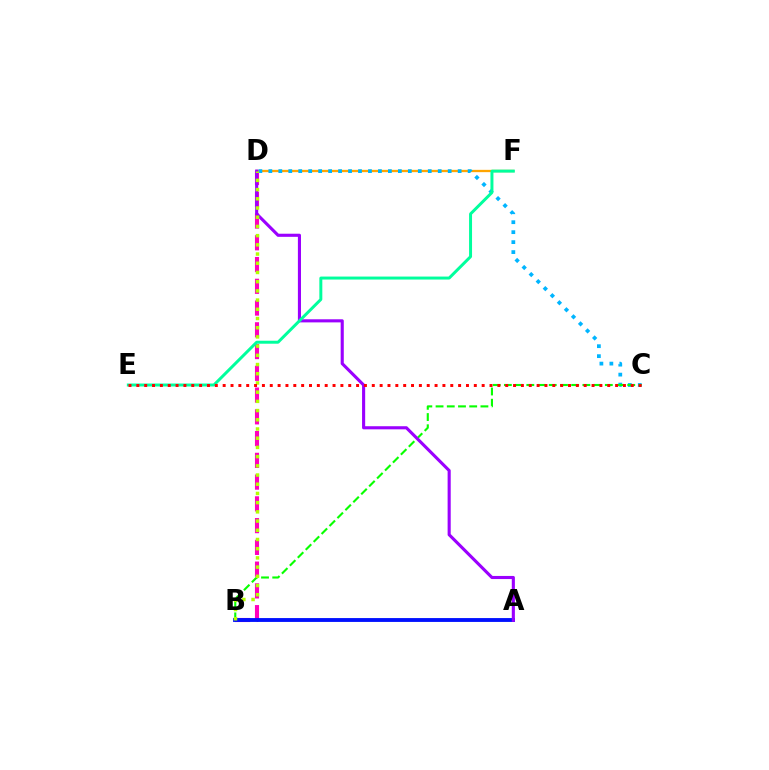{('B', 'D'): [{'color': '#ff00bd', 'line_style': 'dashed', 'thickness': 2.96}, {'color': '#b3ff00', 'line_style': 'dotted', 'thickness': 2.5}], ('D', 'F'): [{'color': '#ffa500', 'line_style': 'solid', 'thickness': 1.66}], ('C', 'D'): [{'color': '#00b5ff', 'line_style': 'dotted', 'thickness': 2.71}], ('B', 'C'): [{'color': '#08ff00', 'line_style': 'dashed', 'thickness': 1.52}], ('A', 'B'): [{'color': '#0010ff', 'line_style': 'solid', 'thickness': 2.77}], ('A', 'D'): [{'color': '#9b00ff', 'line_style': 'solid', 'thickness': 2.24}], ('E', 'F'): [{'color': '#00ff9d', 'line_style': 'solid', 'thickness': 2.14}], ('C', 'E'): [{'color': '#ff0000', 'line_style': 'dotted', 'thickness': 2.13}]}